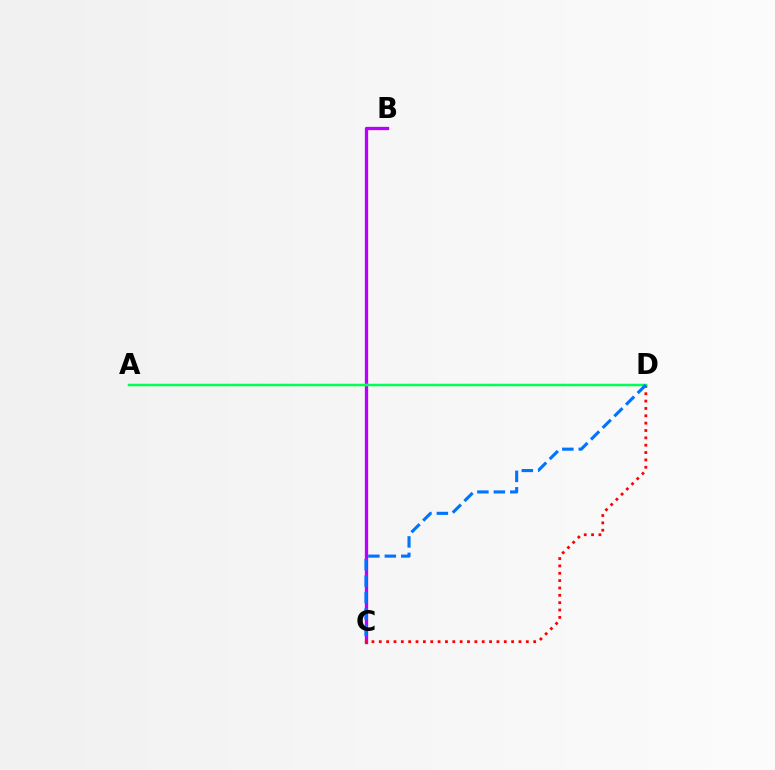{('B', 'C'): [{'color': '#b900ff', 'line_style': 'solid', 'thickness': 2.38}], ('C', 'D'): [{'color': '#ff0000', 'line_style': 'dotted', 'thickness': 2.0}, {'color': '#0074ff', 'line_style': 'dashed', 'thickness': 2.23}], ('A', 'D'): [{'color': '#d1ff00', 'line_style': 'dashed', 'thickness': 1.57}, {'color': '#00ff5c', 'line_style': 'solid', 'thickness': 1.79}]}